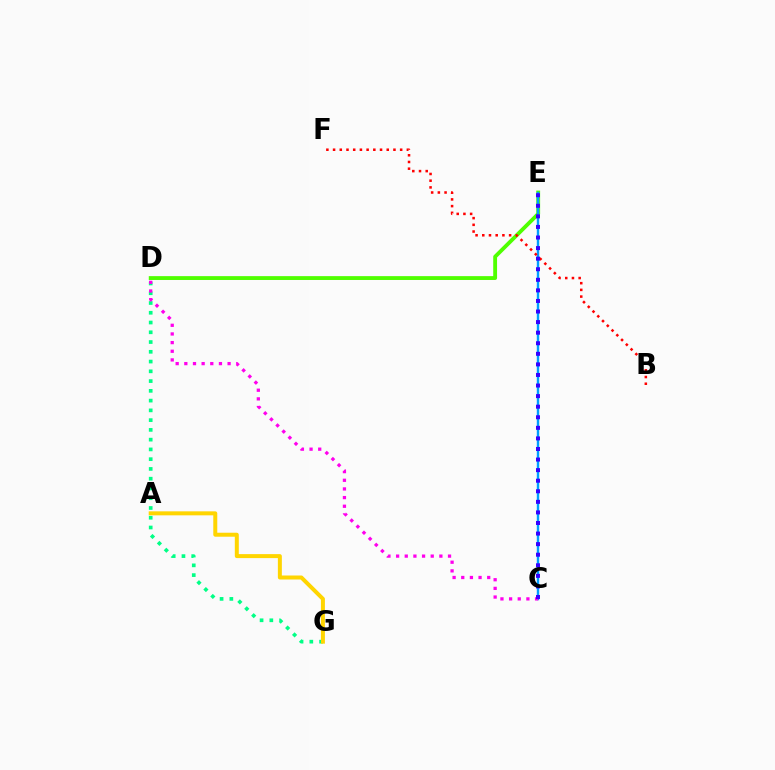{('D', 'G'): [{'color': '#00ff86', 'line_style': 'dotted', 'thickness': 2.65}], ('D', 'E'): [{'color': '#4fff00', 'line_style': 'solid', 'thickness': 2.77}], ('A', 'G'): [{'color': '#ffd500', 'line_style': 'solid', 'thickness': 2.87}], ('C', 'E'): [{'color': '#009eff', 'line_style': 'solid', 'thickness': 1.73}, {'color': '#3700ff', 'line_style': 'dotted', 'thickness': 2.87}], ('C', 'D'): [{'color': '#ff00ed', 'line_style': 'dotted', 'thickness': 2.35}], ('B', 'F'): [{'color': '#ff0000', 'line_style': 'dotted', 'thickness': 1.82}]}